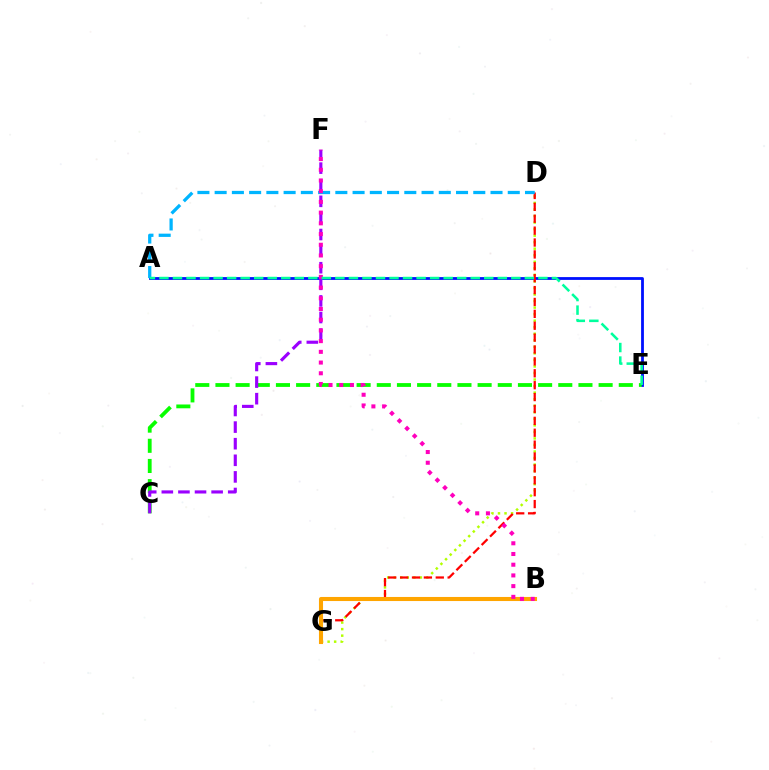{('A', 'E'): [{'color': '#0010ff', 'line_style': 'solid', 'thickness': 2.02}, {'color': '#00ff9d', 'line_style': 'dashed', 'thickness': 1.84}], ('D', 'G'): [{'color': '#b3ff00', 'line_style': 'dotted', 'thickness': 1.78}, {'color': '#ff0000', 'line_style': 'dashed', 'thickness': 1.62}], ('C', 'E'): [{'color': '#08ff00', 'line_style': 'dashed', 'thickness': 2.74}], ('B', 'G'): [{'color': '#ffa500', 'line_style': 'solid', 'thickness': 2.93}], ('C', 'F'): [{'color': '#9b00ff', 'line_style': 'dashed', 'thickness': 2.26}], ('A', 'D'): [{'color': '#00b5ff', 'line_style': 'dashed', 'thickness': 2.34}], ('B', 'F'): [{'color': '#ff00bd', 'line_style': 'dotted', 'thickness': 2.91}]}